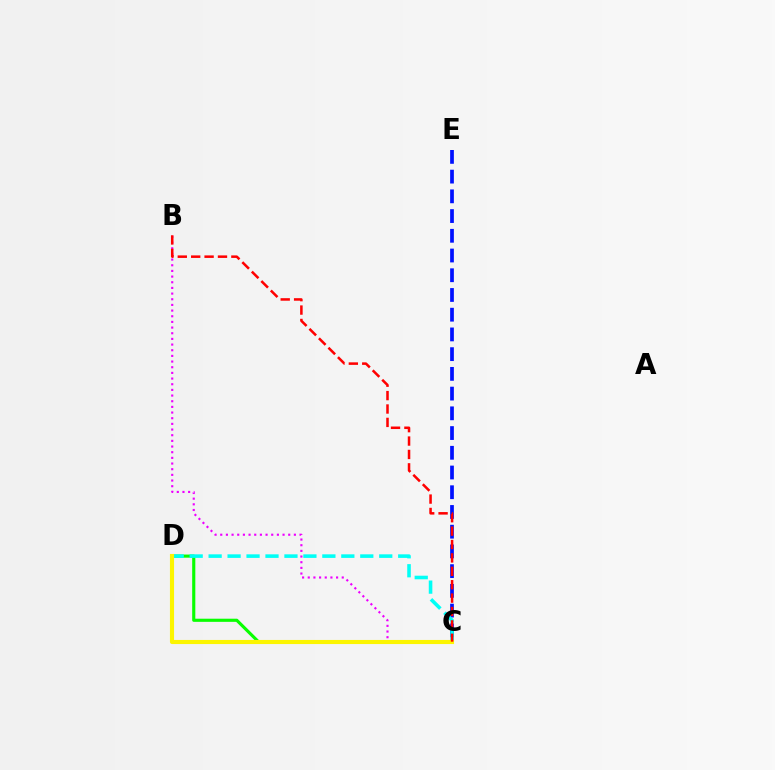{('C', 'D'): [{'color': '#08ff00', 'line_style': 'solid', 'thickness': 2.25}, {'color': '#00fff6', 'line_style': 'dashed', 'thickness': 2.58}, {'color': '#fcf500', 'line_style': 'solid', 'thickness': 2.96}], ('B', 'C'): [{'color': '#ee00ff', 'line_style': 'dotted', 'thickness': 1.54}, {'color': '#ff0000', 'line_style': 'dashed', 'thickness': 1.82}], ('C', 'E'): [{'color': '#0010ff', 'line_style': 'dashed', 'thickness': 2.68}]}